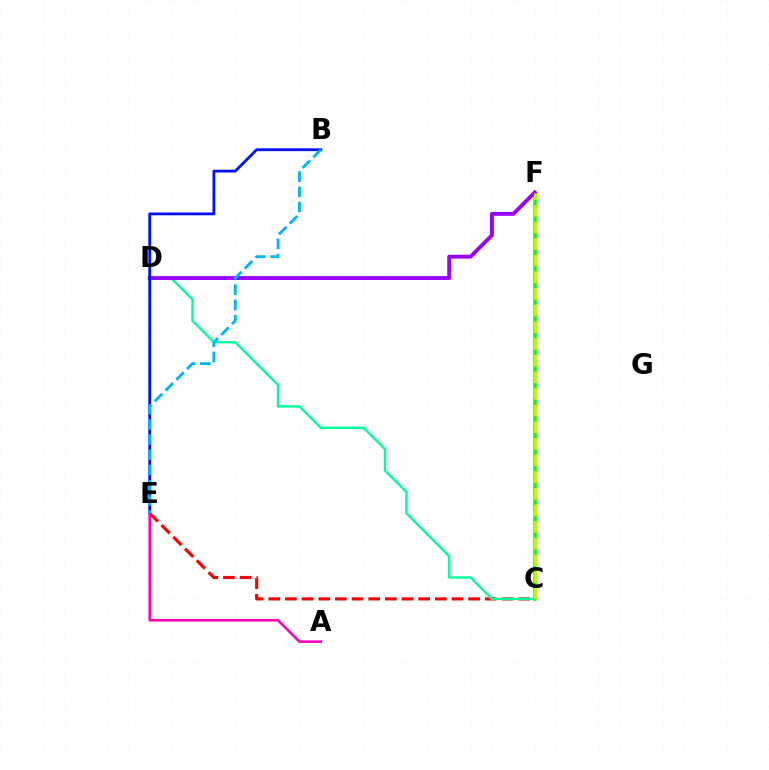{('C', 'E'): [{'color': '#ff0000', 'line_style': 'dashed', 'thickness': 2.26}], ('C', 'F'): [{'color': '#08ff00', 'line_style': 'solid', 'thickness': 2.54}, {'color': '#b3ff00', 'line_style': 'dashed', 'thickness': 2.26}], ('C', 'D'): [{'color': '#00ff9d', 'line_style': 'solid', 'thickness': 1.75}], ('D', 'F'): [{'color': '#9b00ff', 'line_style': 'solid', 'thickness': 2.78}], ('D', 'E'): [{'color': '#ffa500', 'line_style': 'solid', 'thickness': 1.53}], ('B', 'E'): [{'color': '#0010ff', 'line_style': 'solid', 'thickness': 2.01}, {'color': '#00b5ff', 'line_style': 'dashed', 'thickness': 2.07}], ('A', 'E'): [{'color': '#ff00bd', 'line_style': 'solid', 'thickness': 1.88}]}